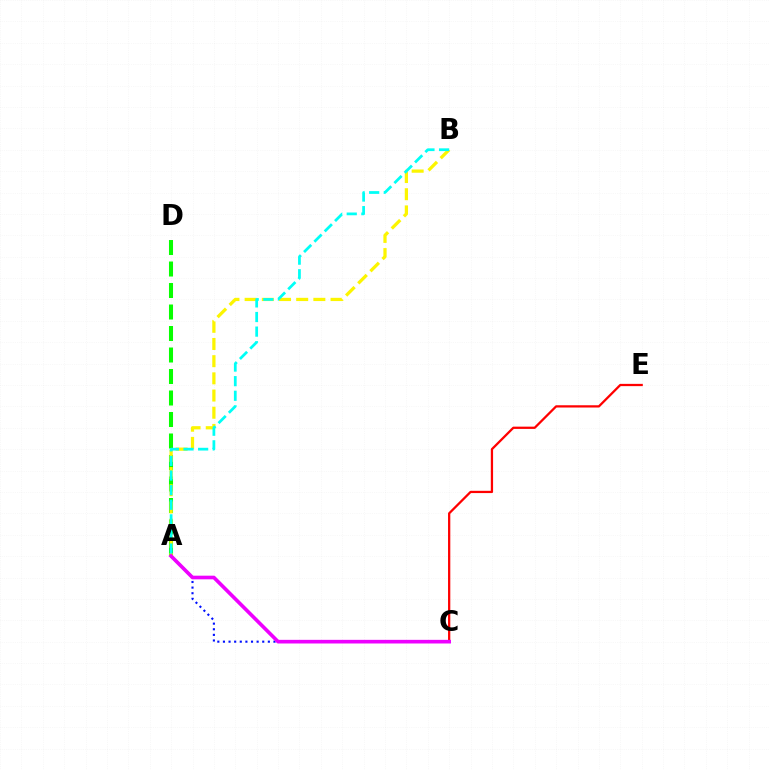{('C', 'E'): [{'color': '#ff0000', 'line_style': 'solid', 'thickness': 1.63}], ('A', 'D'): [{'color': '#08ff00', 'line_style': 'dashed', 'thickness': 2.92}], ('A', 'C'): [{'color': '#0010ff', 'line_style': 'dotted', 'thickness': 1.53}, {'color': '#ee00ff', 'line_style': 'solid', 'thickness': 2.62}], ('A', 'B'): [{'color': '#fcf500', 'line_style': 'dashed', 'thickness': 2.33}, {'color': '#00fff6', 'line_style': 'dashed', 'thickness': 1.98}]}